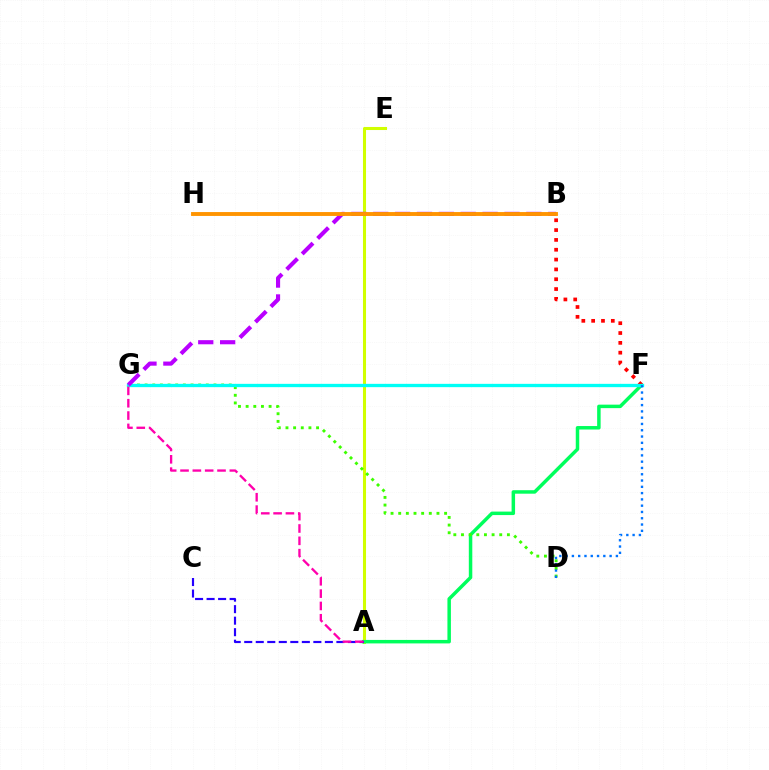{('A', 'E'): [{'color': '#d1ff00', 'line_style': 'solid', 'thickness': 2.2}], ('A', 'F'): [{'color': '#00ff5c', 'line_style': 'solid', 'thickness': 2.51}], ('A', 'C'): [{'color': '#2500ff', 'line_style': 'dashed', 'thickness': 1.57}], ('D', 'G'): [{'color': '#3dff00', 'line_style': 'dotted', 'thickness': 2.08}], ('B', 'F'): [{'color': '#ff0000', 'line_style': 'dotted', 'thickness': 2.67}], ('F', 'G'): [{'color': '#00fff6', 'line_style': 'solid', 'thickness': 2.39}], ('D', 'F'): [{'color': '#0074ff', 'line_style': 'dotted', 'thickness': 1.71}], ('A', 'G'): [{'color': '#ff00ac', 'line_style': 'dashed', 'thickness': 1.68}], ('B', 'G'): [{'color': '#b900ff', 'line_style': 'dashed', 'thickness': 2.97}], ('B', 'H'): [{'color': '#ff9400', 'line_style': 'solid', 'thickness': 2.79}]}